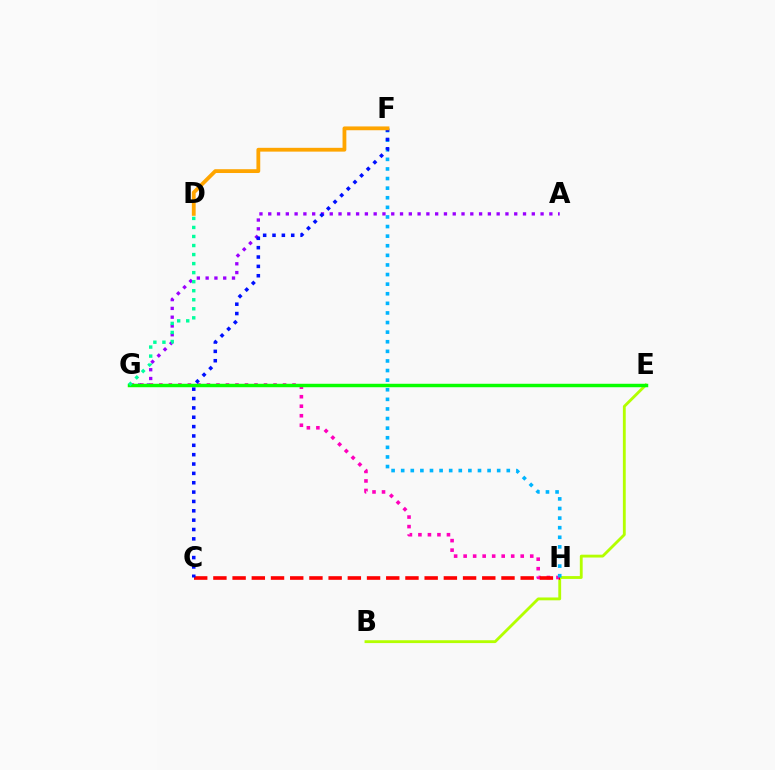{('B', 'E'): [{'color': '#b3ff00', 'line_style': 'solid', 'thickness': 2.04}], ('G', 'H'): [{'color': '#ff00bd', 'line_style': 'dotted', 'thickness': 2.59}], ('A', 'G'): [{'color': '#9b00ff', 'line_style': 'dotted', 'thickness': 2.39}], ('C', 'H'): [{'color': '#ff0000', 'line_style': 'dashed', 'thickness': 2.61}], ('F', 'H'): [{'color': '#00b5ff', 'line_style': 'dotted', 'thickness': 2.61}], ('E', 'G'): [{'color': '#08ff00', 'line_style': 'solid', 'thickness': 2.49}], ('D', 'G'): [{'color': '#00ff9d', 'line_style': 'dotted', 'thickness': 2.46}], ('C', 'F'): [{'color': '#0010ff', 'line_style': 'dotted', 'thickness': 2.54}], ('D', 'F'): [{'color': '#ffa500', 'line_style': 'solid', 'thickness': 2.74}]}